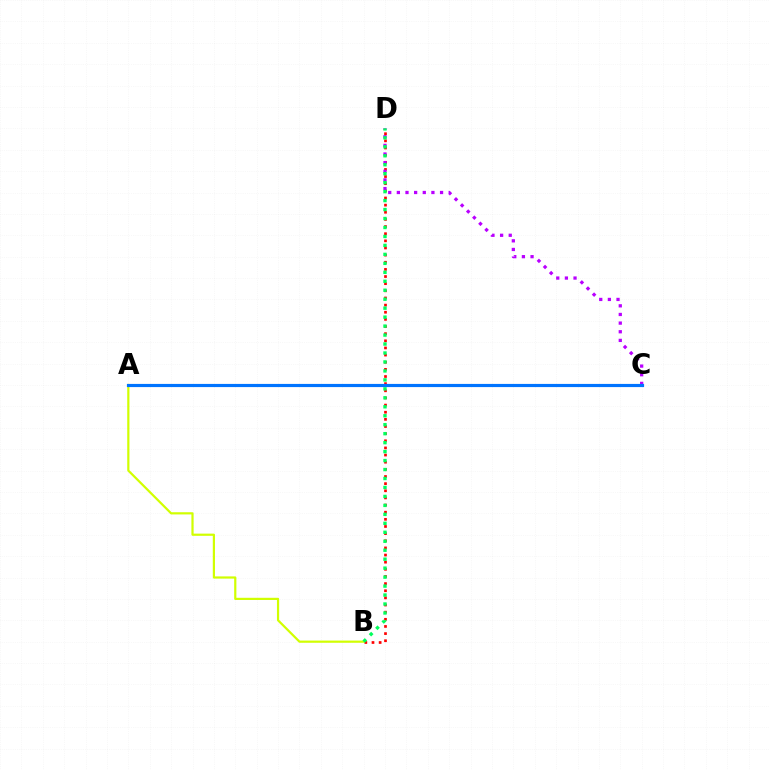{('B', 'D'): [{'color': '#ff0000', 'line_style': 'dotted', 'thickness': 1.94}, {'color': '#00ff5c', 'line_style': 'dotted', 'thickness': 2.44}], ('C', 'D'): [{'color': '#b900ff', 'line_style': 'dotted', 'thickness': 2.35}], ('A', 'B'): [{'color': '#d1ff00', 'line_style': 'solid', 'thickness': 1.59}], ('A', 'C'): [{'color': '#0074ff', 'line_style': 'solid', 'thickness': 2.29}]}